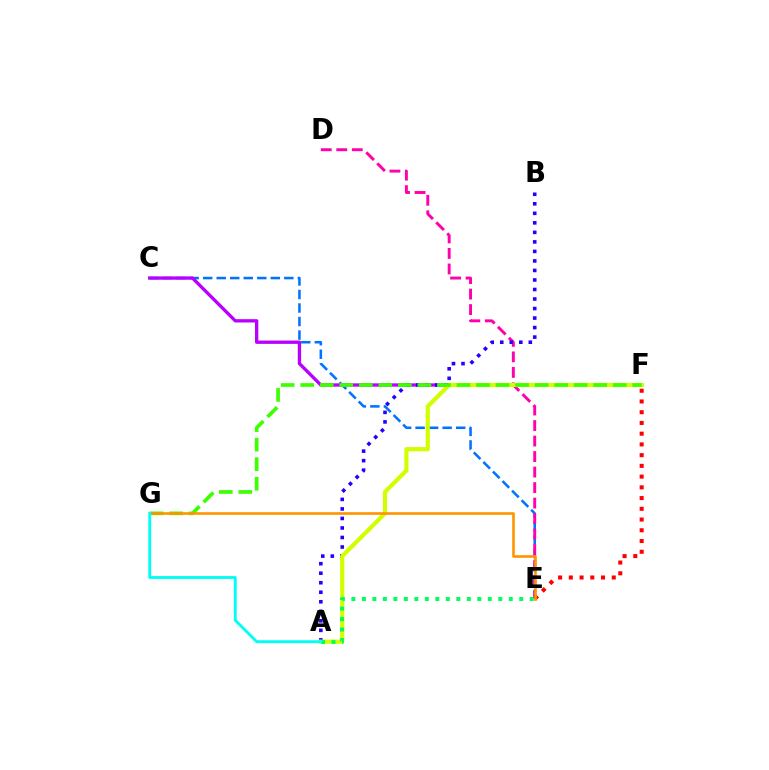{('C', 'E'): [{'color': '#0074ff', 'line_style': 'dashed', 'thickness': 1.84}], ('C', 'F'): [{'color': '#b900ff', 'line_style': 'solid', 'thickness': 2.39}], ('D', 'E'): [{'color': '#ff00ac', 'line_style': 'dashed', 'thickness': 2.11}], ('A', 'B'): [{'color': '#2500ff', 'line_style': 'dotted', 'thickness': 2.59}], ('E', 'F'): [{'color': '#ff0000', 'line_style': 'dotted', 'thickness': 2.92}], ('A', 'F'): [{'color': '#d1ff00', 'line_style': 'solid', 'thickness': 3.0}], ('A', 'E'): [{'color': '#00ff5c', 'line_style': 'dotted', 'thickness': 2.85}], ('F', 'G'): [{'color': '#3dff00', 'line_style': 'dashed', 'thickness': 2.65}], ('E', 'G'): [{'color': '#ff9400', 'line_style': 'solid', 'thickness': 1.89}], ('A', 'G'): [{'color': '#00fff6', 'line_style': 'solid', 'thickness': 2.07}]}